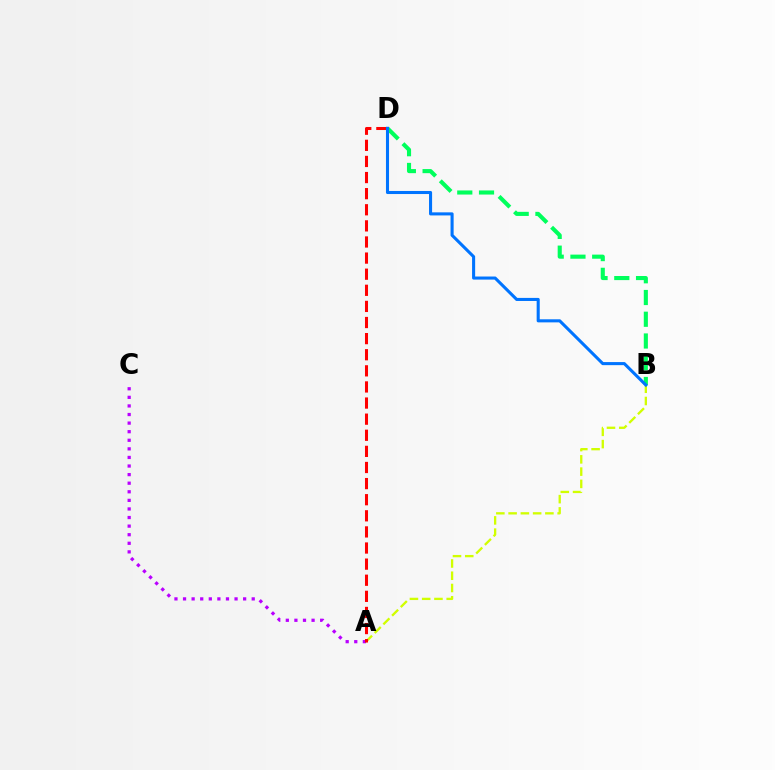{('A', 'B'): [{'color': '#d1ff00', 'line_style': 'dashed', 'thickness': 1.67}], ('A', 'C'): [{'color': '#b900ff', 'line_style': 'dotted', 'thickness': 2.33}], ('A', 'D'): [{'color': '#ff0000', 'line_style': 'dashed', 'thickness': 2.19}], ('B', 'D'): [{'color': '#00ff5c', 'line_style': 'dashed', 'thickness': 2.95}, {'color': '#0074ff', 'line_style': 'solid', 'thickness': 2.21}]}